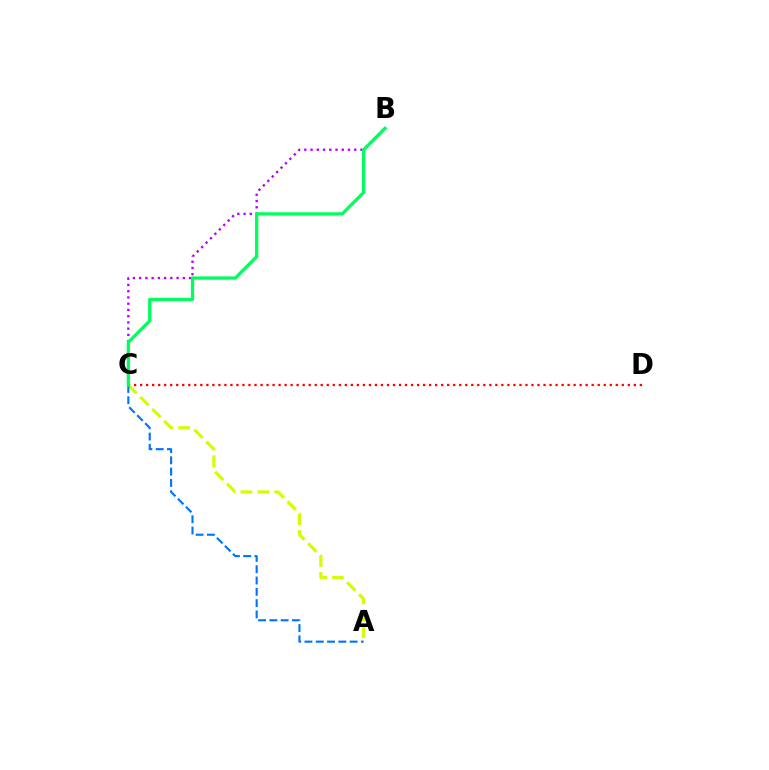{('B', 'C'): [{'color': '#b900ff', 'line_style': 'dotted', 'thickness': 1.7}, {'color': '#00ff5c', 'line_style': 'solid', 'thickness': 2.34}], ('C', 'D'): [{'color': '#ff0000', 'line_style': 'dotted', 'thickness': 1.64}], ('A', 'C'): [{'color': '#d1ff00', 'line_style': 'dashed', 'thickness': 2.3}, {'color': '#0074ff', 'line_style': 'dashed', 'thickness': 1.53}]}